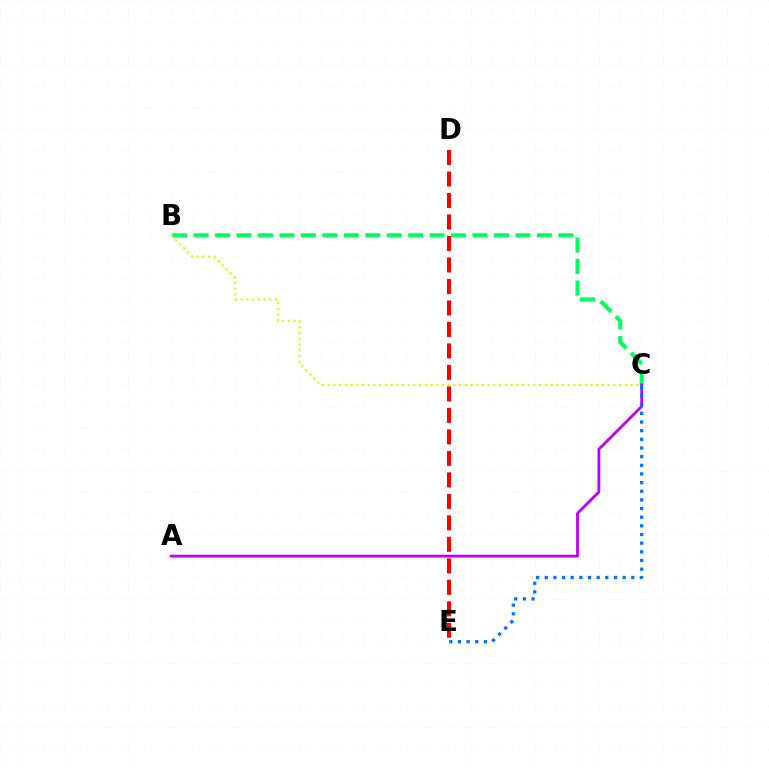{('B', 'C'): [{'color': '#00ff5c', 'line_style': 'dashed', 'thickness': 2.91}, {'color': '#d1ff00', 'line_style': 'dotted', 'thickness': 1.55}], ('A', 'C'): [{'color': '#b900ff', 'line_style': 'solid', 'thickness': 2.01}], ('D', 'E'): [{'color': '#ff0000', 'line_style': 'dashed', 'thickness': 2.92}], ('C', 'E'): [{'color': '#0074ff', 'line_style': 'dotted', 'thickness': 2.35}]}